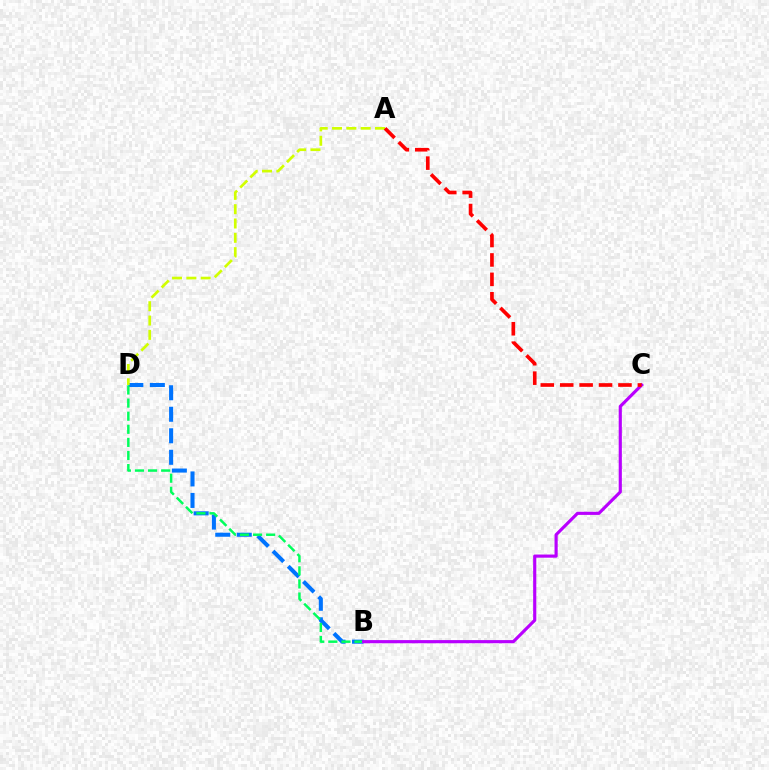{('B', 'D'): [{'color': '#0074ff', 'line_style': 'dashed', 'thickness': 2.92}, {'color': '#00ff5c', 'line_style': 'dashed', 'thickness': 1.78}], ('B', 'C'): [{'color': '#b900ff', 'line_style': 'solid', 'thickness': 2.27}], ('A', 'D'): [{'color': '#d1ff00', 'line_style': 'dashed', 'thickness': 1.95}], ('A', 'C'): [{'color': '#ff0000', 'line_style': 'dashed', 'thickness': 2.64}]}